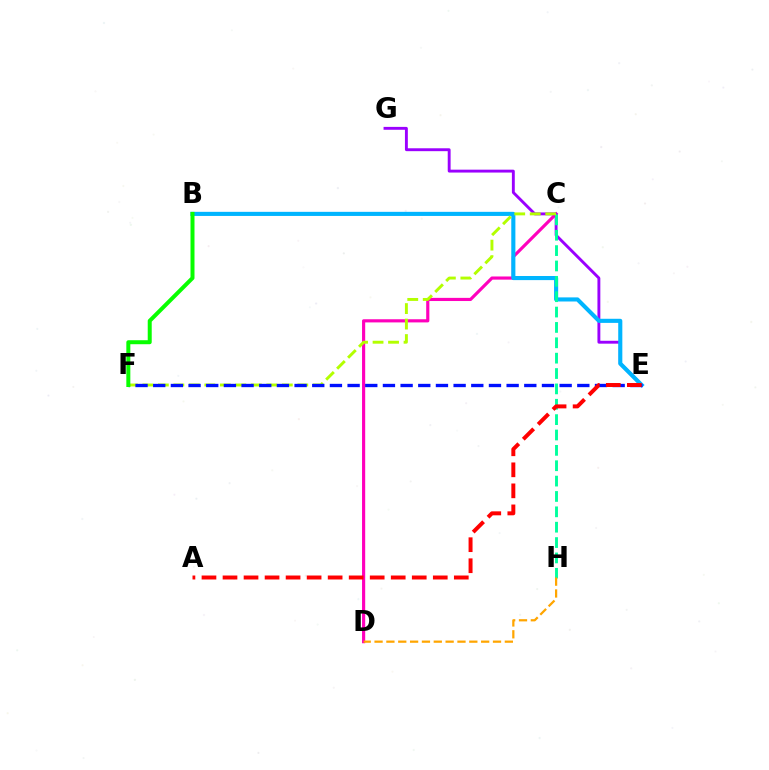{('C', 'D'): [{'color': '#ff00bd', 'line_style': 'solid', 'thickness': 2.27}], ('E', 'G'): [{'color': '#9b00ff', 'line_style': 'solid', 'thickness': 2.08}], ('B', 'E'): [{'color': '#00b5ff', 'line_style': 'solid', 'thickness': 2.96}], ('C', 'H'): [{'color': '#00ff9d', 'line_style': 'dashed', 'thickness': 2.09}], ('C', 'F'): [{'color': '#b3ff00', 'line_style': 'dashed', 'thickness': 2.1}], ('D', 'H'): [{'color': '#ffa500', 'line_style': 'dashed', 'thickness': 1.61}], ('E', 'F'): [{'color': '#0010ff', 'line_style': 'dashed', 'thickness': 2.4}], ('B', 'F'): [{'color': '#08ff00', 'line_style': 'solid', 'thickness': 2.88}], ('A', 'E'): [{'color': '#ff0000', 'line_style': 'dashed', 'thickness': 2.86}]}